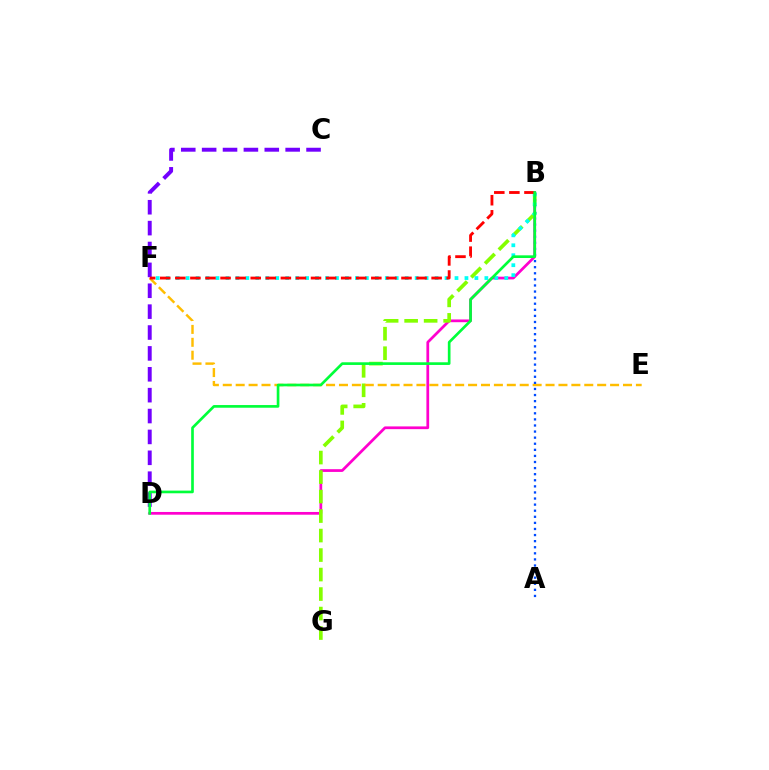{('B', 'D'): [{'color': '#ff00cf', 'line_style': 'solid', 'thickness': 1.97}, {'color': '#00ff39', 'line_style': 'solid', 'thickness': 1.92}], ('B', 'G'): [{'color': '#84ff00', 'line_style': 'dashed', 'thickness': 2.65}], ('B', 'F'): [{'color': '#00fff6', 'line_style': 'dotted', 'thickness': 2.71}, {'color': '#ff0000', 'line_style': 'dashed', 'thickness': 2.05}], ('C', 'D'): [{'color': '#7200ff', 'line_style': 'dashed', 'thickness': 2.84}], ('E', 'F'): [{'color': '#ffbd00', 'line_style': 'dashed', 'thickness': 1.75}], ('A', 'B'): [{'color': '#004bff', 'line_style': 'dotted', 'thickness': 1.65}]}